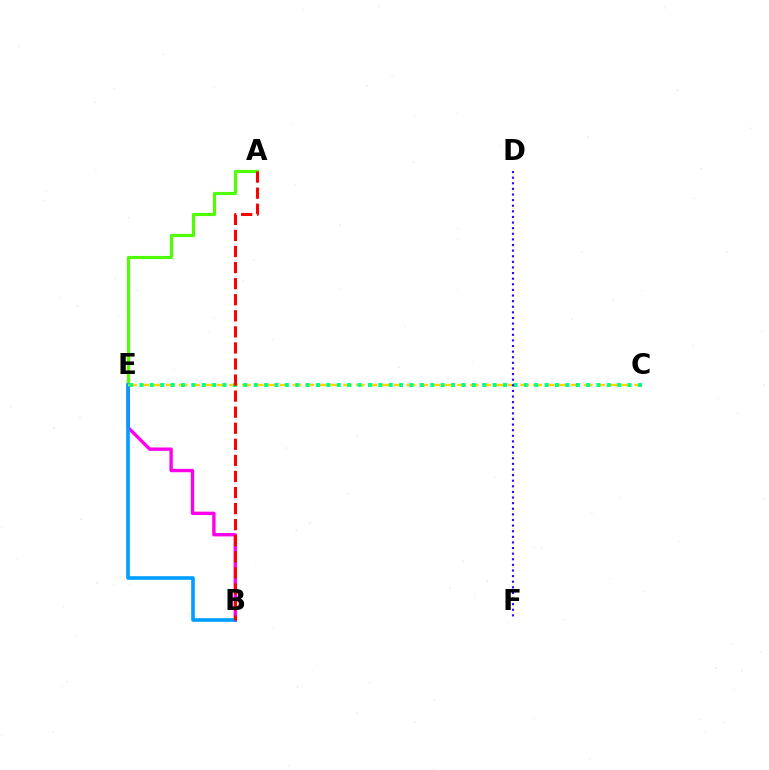{('B', 'E'): [{'color': '#ff00ed', 'line_style': 'solid', 'thickness': 2.42}, {'color': '#009eff', 'line_style': 'solid', 'thickness': 2.6}], ('A', 'E'): [{'color': '#4fff00', 'line_style': 'solid', 'thickness': 2.26}], ('C', 'E'): [{'color': '#ffd500', 'line_style': 'dashed', 'thickness': 1.72}, {'color': '#00ff86', 'line_style': 'dotted', 'thickness': 2.82}], ('A', 'B'): [{'color': '#ff0000', 'line_style': 'dashed', 'thickness': 2.18}], ('D', 'F'): [{'color': '#3700ff', 'line_style': 'dotted', 'thickness': 1.52}]}